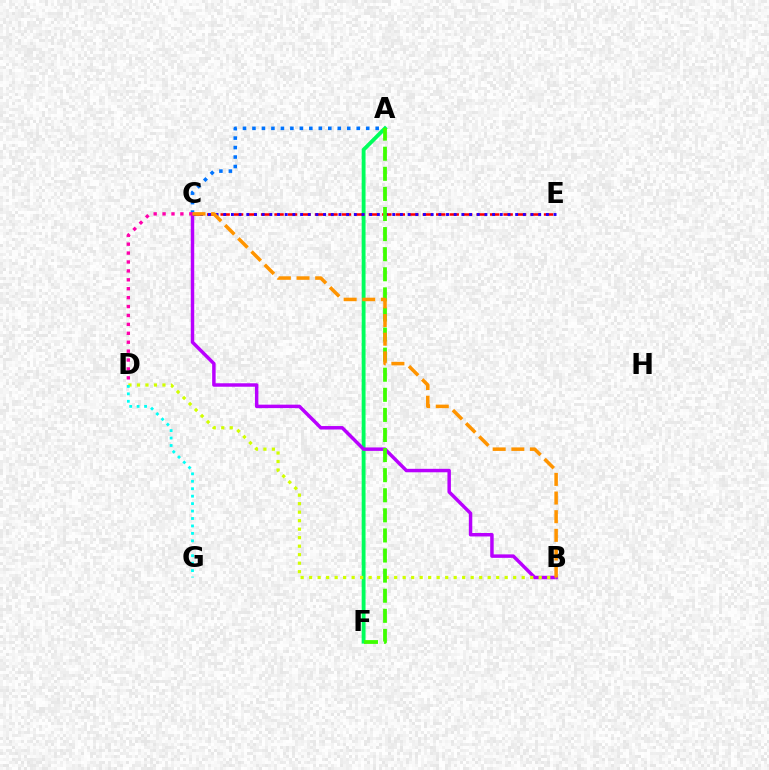{('A', 'F'): [{'color': '#00ff5c', 'line_style': 'solid', 'thickness': 2.78}, {'color': '#3dff00', 'line_style': 'dashed', 'thickness': 2.73}], ('A', 'C'): [{'color': '#0074ff', 'line_style': 'dotted', 'thickness': 2.58}], ('B', 'C'): [{'color': '#b900ff', 'line_style': 'solid', 'thickness': 2.49}, {'color': '#ff9400', 'line_style': 'dashed', 'thickness': 2.53}], ('C', 'E'): [{'color': '#ff0000', 'line_style': 'dashed', 'thickness': 1.83}, {'color': '#2500ff', 'line_style': 'dotted', 'thickness': 2.09}], ('B', 'D'): [{'color': '#d1ff00', 'line_style': 'dotted', 'thickness': 2.31}], ('C', 'D'): [{'color': '#ff00ac', 'line_style': 'dotted', 'thickness': 2.42}], ('D', 'G'): [{'color': '#00fff6', 'line_style': 'dotted', 'thickness': 2.02}]}